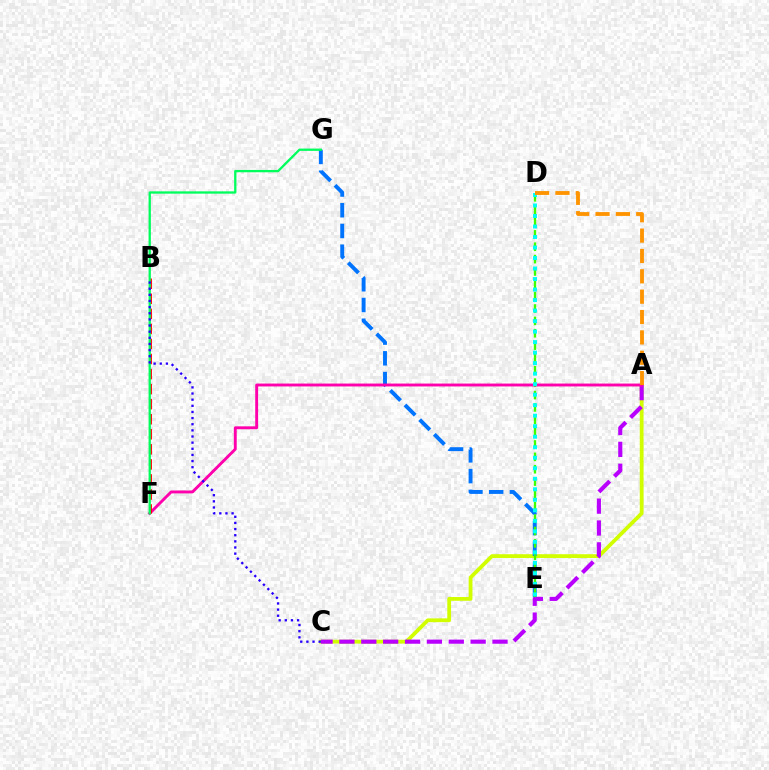{('A', 'C'): [{'color': '#d1ff00', 'line_style': 'solid', 'thickness': 2.73}, {'color': '#b900ff', 'line_style': 'dashed', 'thickness': 2.97}], ('E', 'G'): [{'color': '#0074ff', 'line_style': 'dashed', 'thickness': 2.81}], ('D', 'E'): [{'color': '#3dff00', 'line_style': 'dashed', 'thickness': 1.68}, {'color': '#00fff6', 'line_style': 'dotted', 'thickness': 2.86}], ('A', 'F'): [{'color': '#ff00ac', 'line_style': 'solid', 'thickness': 2.08}], ('A', 'D'): [{'color': '#ff9400', 'line_style': 'dashed', 'thickness': 2.77}], ('B', 'F'): [{'color': '#ff0000', 'line_style': 'dashed', 'thickness': 2.04}], ('F', 'G'): [{'color': '#00ff5c', 'line_style': 'solid', 'thickness': 1.66}], ('B', 'C'): [{'color': '#2500ff', 'line_style': 'dotted', 'thickness': 1.67}]}